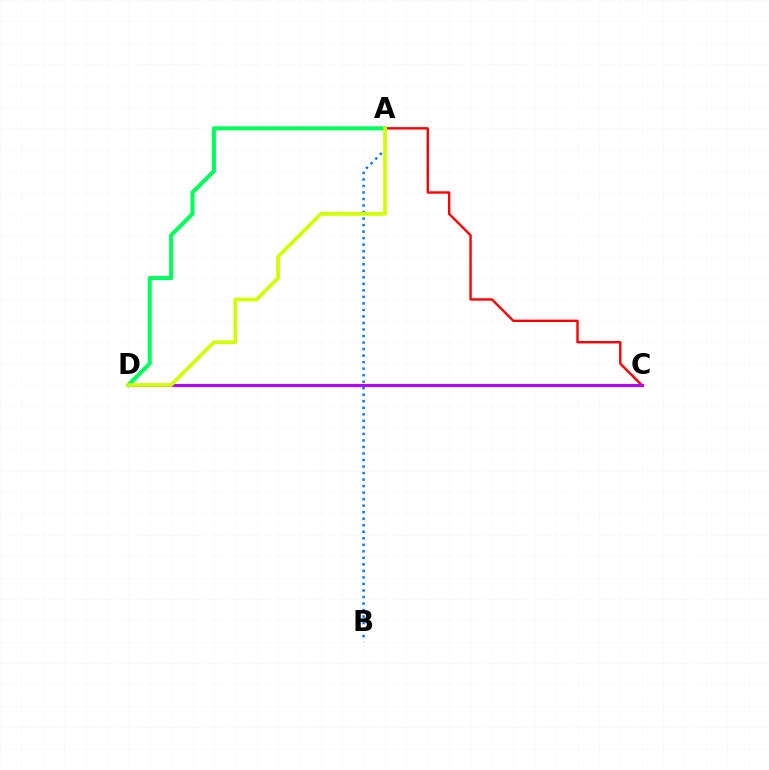{('A', 'B'): [{'color': '#0074ff', 'line_style': 'dotted', 'thickness': 1.77}], ('A', 'C'): [{'color': '#ff0000', 'line_style': 'solid', 'thickness': 1.73}], ('C', 'D'): [{'color': '#b900ff', 'line_style': 'solid', 'thickness': 2.25}], ('A', 'D'): [{'color': '#00ff5c', 'line_style': 'solid', 'thickness': 2.92}, {'color': '#d1ff00', 'line_style': 'solid', 'thickness': 2.68}]}